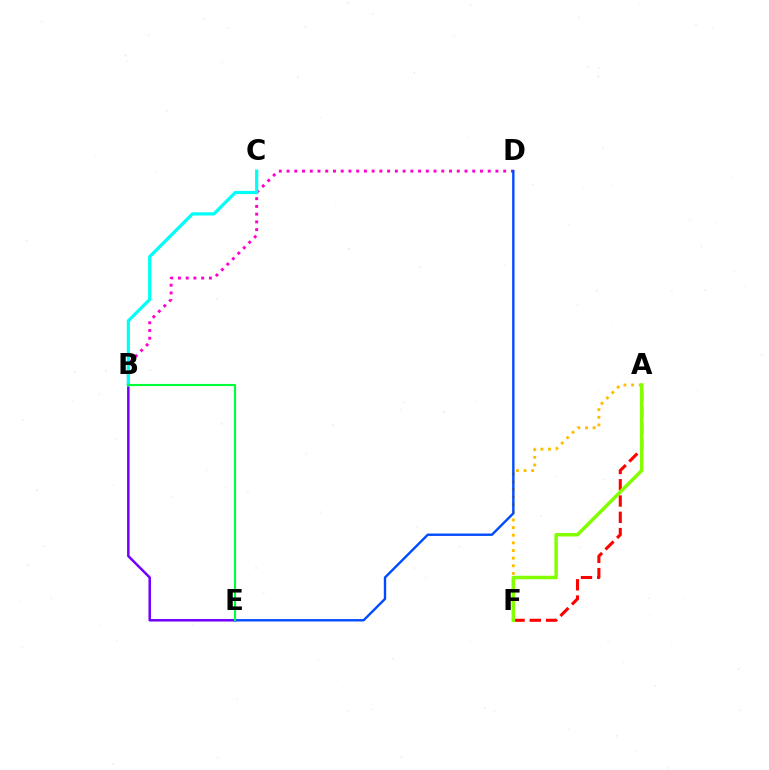{('B', 'E'): [{'color': '#7200ff', 'line_style': 'solid', 'thickness': 1.8}, {'color': '#00ff39', 'line_style': 'solid', 'thickness': 1.53}], ('A', 'F'): [{'color': '#ffbd00', 'line_style': 'dotted', 'thickness': 2.08}, {'color': '#ff0000', 'line_style': 'dashed', 'thickness': 2.21}, {'color': '#84ff00', 'line_style': 'solid', 'thickness': 2.52}], ('B', 'D'): [{'color': '#ff00cf', 'line_style': 'dotted', 'thickness': 2.1}], ('B', 'C'): [{'color': '#00fff6', 'line_style': 'solid', 'thickness': 2.32}], ('D', 'E'): [{'color': '#004bff', 'line_style': 'solid', 'thickness': 1.72}]}